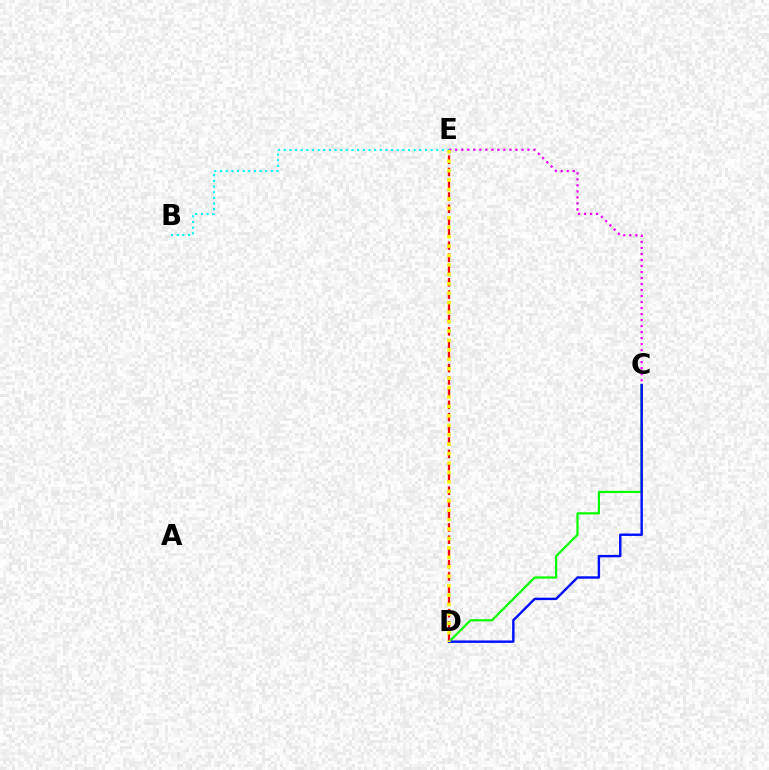{('C', 'E'): [{'color': '#ee00ff', 'line_style': 'dotted', 'thickness': 1.63}], ('B', 'E'): [{'color': '#00fff6', 'line_style': 'dotted', 'thickness': 1.53}], ('D', 'E'): [{'color': '#ff0000', 'line_style': 'dashed', 'thickness': 1.66}, {'color': '#fcf500', 'line_style': 'dotted', 'thickness': 2.56}], ('C', 'D'): [{'color': '#08ff00', 'line_style': 'solid', 'thickness': 1.6}, {'color': '#0010ff', 'line_style': 'solid', 'thickness': 1.74}]}